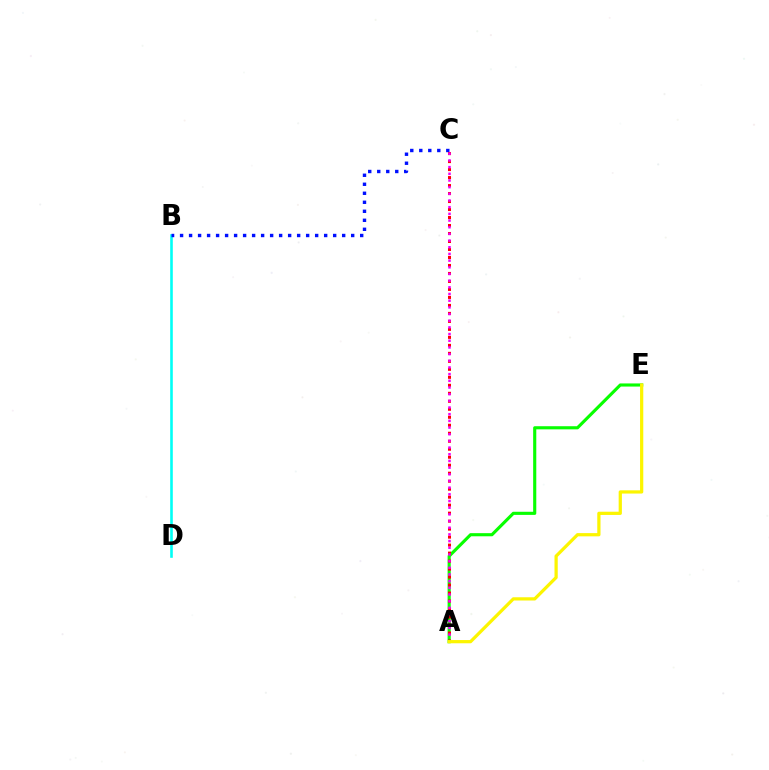{('B', 'D'): [{'color': '#00fff6', 'line_style': 'solid', 'thickness': 1.88}], ('A', 'E'): [{'color': '#08ff00', 'line_style': 'solid', 'thickness': 2.25}, {'color': '#fcf500', 'line_style': 'solid', 'thickness': 2.33}], ('B', 'C'): [{'color': '#0010ff', 'line_style': 'dotted', 'thickness': 2.45}], ('A', 'C'): [{'color': '#ff0000', 'line_style': 'dotted', 'thickness': 2.17}, {'color': '#ee00ff', 'line_style': 'dotted', 'thickness': 1.81}]}